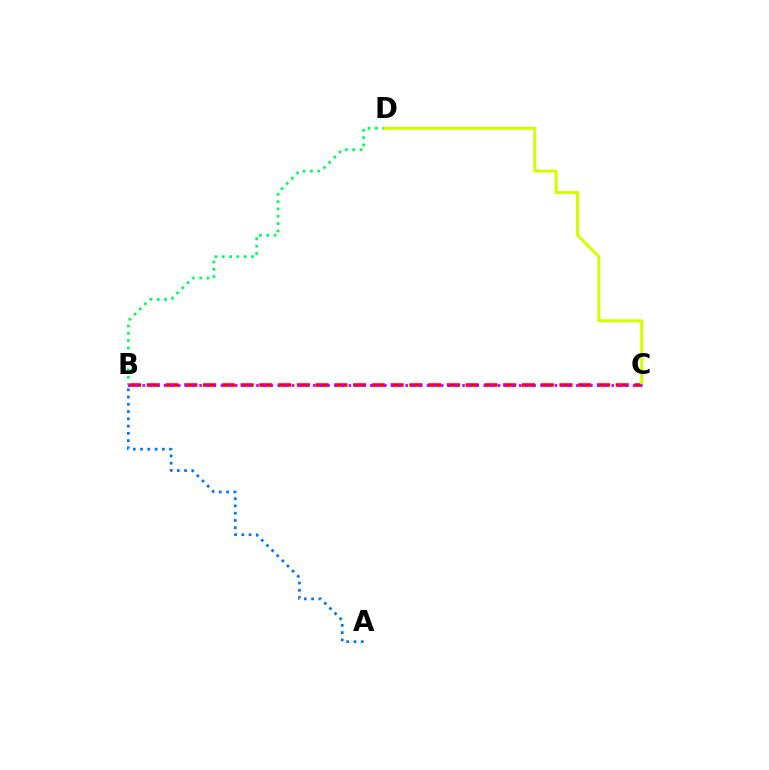{('A', 'B'): [{'color': '#0074ff', 'line_style': 'dotted', 'thickness': 1.97}], ('B', 'C'): [{'color': '#ff0000', 'line_style': 'dashed', 'thickness': 2.55}, {'color': '#b900ff', 'line_style': 'dotted', 'thickness': 1.93}], ('B', 'D'): [{'color': '#00ff5c', 'line_style': 'dotted', 'thickness': 1.99}], ('C', 'D'): [{'color': '#d1ff00', 'line_style': 'solid', 'thickness': 2.17}]}